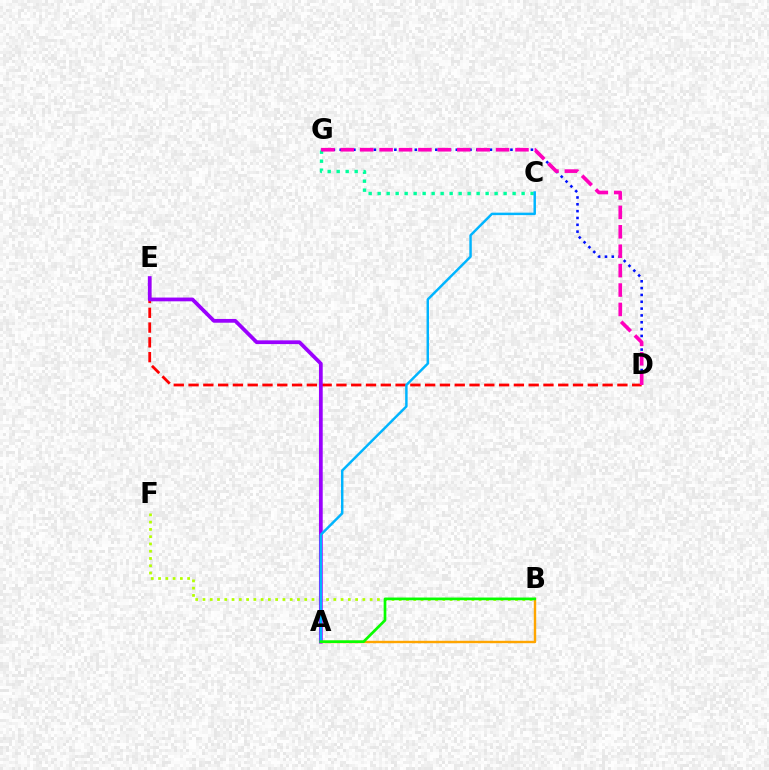{('B', 'F'): [{'color': '#b3ff00', 'line_style': 'dotted', 'thickness': 1.97}], ('D', 'G'): [{'color': '#0010ff', 'line_style': 'dotted', 'thickness': 1.86}, {'color': '#ff00bd', 'line_style': 'dashed', 'thickness': 2.64}], ('A', 'B'): [{'color': '#ffa500', 'line_style': 'solid', 'thickness': 1.73}, {'color': '#08ff00', 'line_style': 'solid', 'thickness': 1.94}], ('C', 'G'): [{'color': '#00ff9d', 'line_style': 'dotted', 'thickness': 2.44}], ('D', 'E'): [{'color': '#ff0000', 'line_style': 'dashed', 'thickness': 2.01}], ('A', 'E'): [{'color': '#9b00ff', 'line_style': 'solid', 'thickness': 2.7}], ('A', 'C'): [{'color': '#00b5ff', 'line_style': 'solid', 'thickness': 1.78}]}